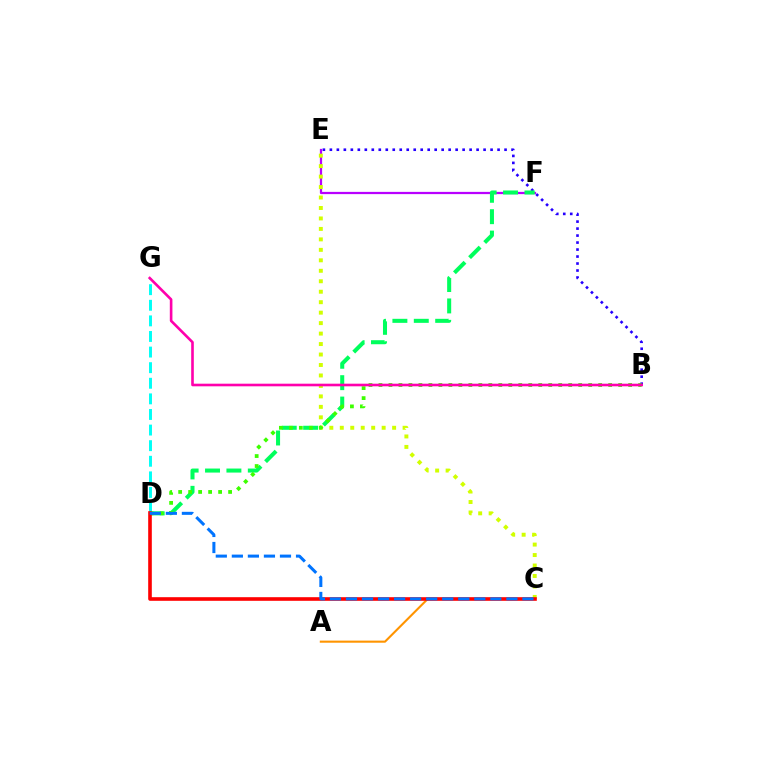{('B', 'E'): [{'color': '#2500ff', 'line_style': 'dotted', 'thickness': 1.9}], ('E', 'F'): [{'color': '#b900ff', 'line_style': 'solid', 'thickness': 1.61}], ('D', 'F'): [{'color': '#00ff5c', 'line_style': 'dashed', 'thickness': 2.91}], ('C', 'E'): [{'color': '#d1ff00', 'line_style': 'dotted', 'thickness': 2.84}], ('A', 'C'): [{'color': '#ff9400', 'line_style': 'solid', 'thickness': 1.52}], ('D', 'G'): [{'color': '#00fff6', 'line_style': 'dashed', 'thickness': 2.12}], ('B', 'D'): [{'color': '#3dff00', 'line_style': 'dotted', 'thickness': 2.71}], ('C', 'D'): [{'color': '#ff0000', 'line_style': 'solid', 'thickness': 2.6}, {'color': '#0074ff', 'line_style': 'dashed', 'thickness': 2.18}], ('B', 'G'): [{'color': '#ff00ac', 'line_style': 'solid', 'thickness': 1.89}]}